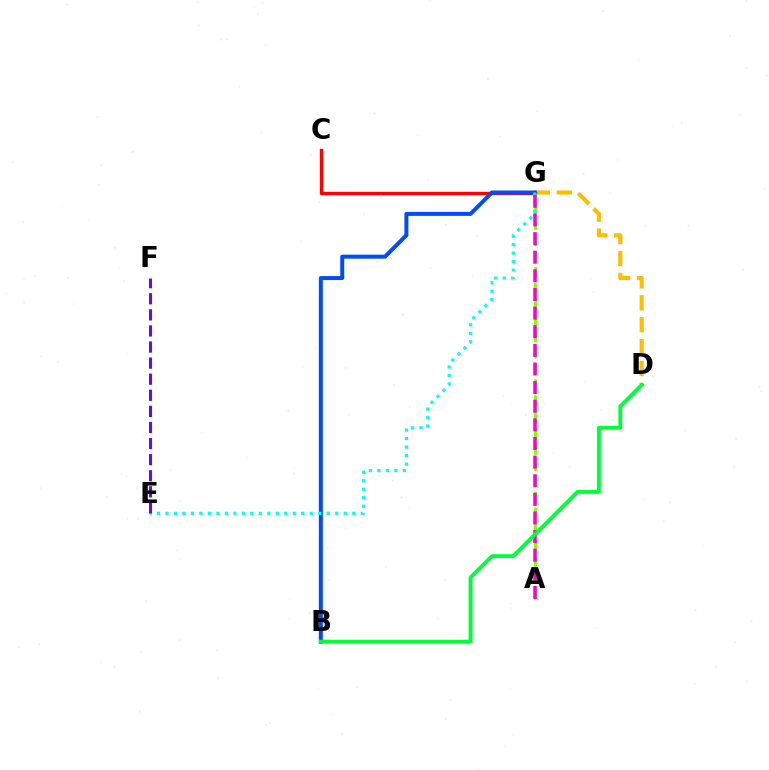{('D', 'G'): [{'color': '#ffbd00', 'line_style': 'dashed', 'thickness': 2.98}], ('C', 'G'): [{'color': '#ff0000', 'line_style': 'solid', 'thickness': 2.43}], ('A', 'G'): [{'color': '#84ff00', 'line_style': 'dashed', 'thickness': 2.18}, {'color': '#ff00cf', 'line_style': 'dashed', 'thickness': 2.53}], ('B', 'G'): [{'color': '#004bff', 'line_style': 'solid', 'thickness': 2.87}], ('E', 'G'): [{'color': '#00fff6', 'line_style': 'dotted', 'thickness': 2.31}], ('E', 'F'): [{'color': '#7200ff', 'line_style': 'dashed', 'thickness': 2.18}], ('B', 'D'): [{'color': '#00ff39', 'line_style': 'solid', 'thickness': 2.78}]}